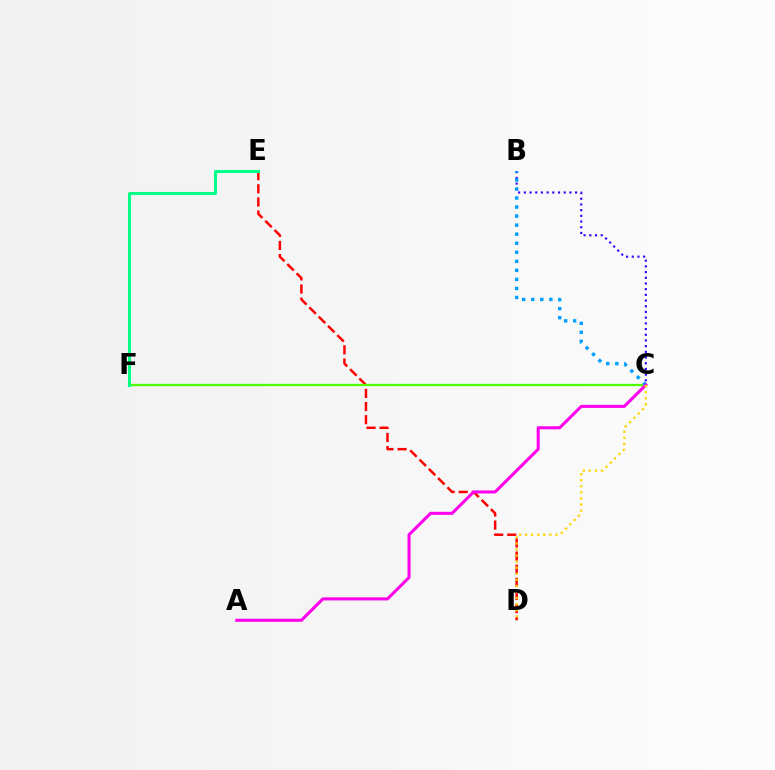{('D', 'E'): [{'color': '#ff0000', 'line_style': 'dashed', 'thickness': 1.78}], ('B', 'C'): [{'color': '#3700ff', 'line_style': 'dotted', 'thickness': 1.55}, {'color': '#009eff', 'line_style': 'dotted', 'thickness': 2.46}], ('C', 'F'): [{'color': '#4fff00', 'line_style': 'solid', 'thickness': 1.65}], ('E', 'F'): [{'color': '#00ff86', 'line_style': 'solid', 'thickness': 2.18}], ('A', 'C'): [{'color': '#ff00ed', 'line_style': 'solid', 'thickness': 2.2}], ('C', 'D'): [{'color': '#ffd500', 'line_style': 'dotted', 'thickness': 1.65}]}